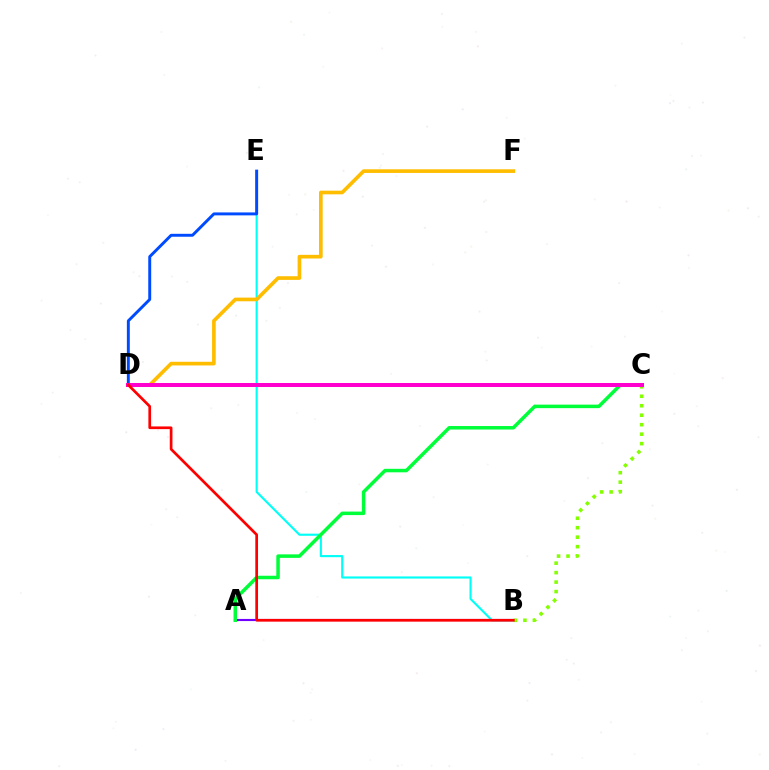{('B', 'E'): [{'color': '#00fff6', 'line_style': 'solid', 'thickness': 1.53}], ('D', 'E'): [{'color': '#004bff', 'line_style': 'solid', 'thickness': 2.11}], ('A', 'B'): [{'color': '#7200ff', 'line_style': 'solid', 'thickness': 1.53}], ('A', 'C'): [{'color': '#00ff39', 'line_style': 'solid', 'thickness': 2.52}], ('D', 'F'): [{'color': '#ffbd00', 'line_style': 'solid', 'thickness': 2.64}], ('B', 'C'): [{'color': '#84ff00', 'line_style': 'dotted', 'thickness': 2.57}], ('C', 'D'): [{'color': '#ff00cf', 'line_style': 'solid', 'thickness': 2.88}], ('B', 'D'): [{'color': '#ff0000', 'line_style': 'solid', 'thickness': 1.94}]}